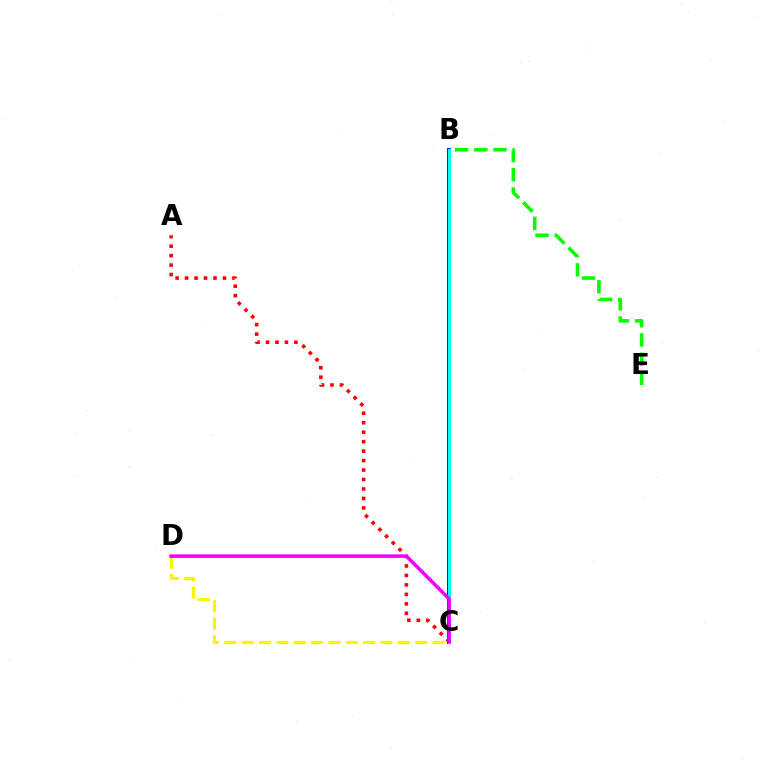{('A', 'C'): [{'color': '#ff0000', 'line_style': 'dotted', 'thickness': 2.57}], ('B', 'C'): [{'color': '#0010ff', 'line_style': 'solid', 'thickness': 2.88}, {'color': '#00fff6', 'line_style': 'solid', 'thickness': 2.27}], ('C', 'D'): [{'color': '#fcf500', 'line_style': 'dashed', 'thickness': 2.36}, {'color': '#ee00ff', 'line_style': 'solid', 'thickness': 2.54}], ('B', 'E'): [{'color': '#08ff00', 'line_style': 'dashed', 'thickness': 2.61}]}